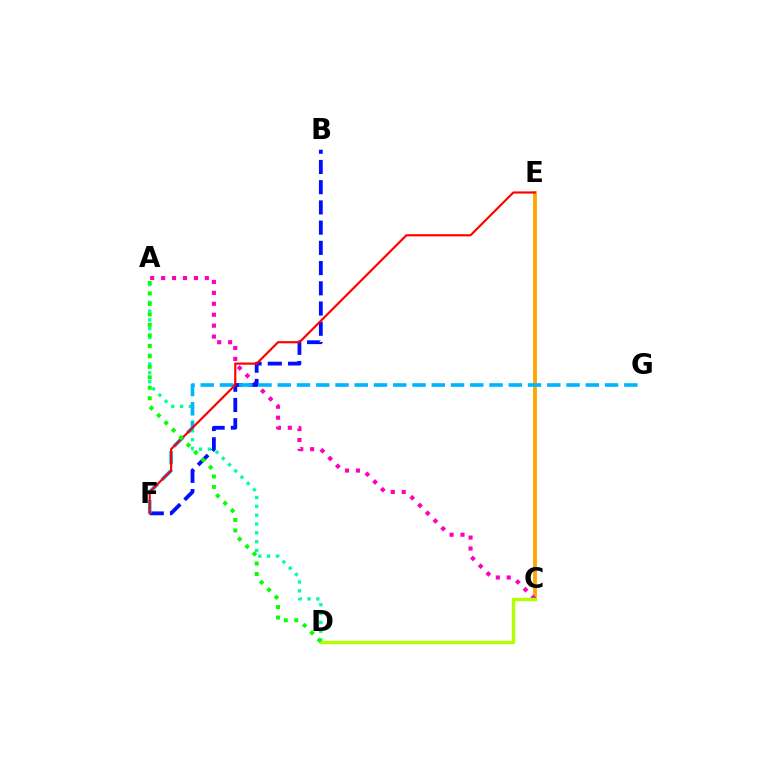{('C', 'E'): [{'color': '#9b00ff', 'line_style': 'dotted', 'thickness': 1.54}, {'color': '#ffa500', 'line_style': 'solid', 'thickness': 2.74}], ('A', 'D'): [{'color': '#00ff9d', 'line_style': 'dotted', 'thickness': 2.4}, {'color': '#08ff00', 'line_style': 'dotted', 'thickness': 2.85}], ('A', 'C'): [{'color': '#ff00bd', 'line_style': 'dotted', 'thickness': 2.97}], ('B', 'F'): [{'color': '#0010ff', 'line_style': 'dashed', 'thickness': 2.75}], ('F', 'G'): [{'color': '#00b5ff', 'line_style': 'dashed', 'thickness': 2.62}], ('C', 'D'): [{'color': '#b3ff00', 'line_style': 'solid', 'thickness': 2.44}], ('E', 'F'): [{'color': '#ff0000', 'line_style': 'solid', 'thickness': 1.56}]}